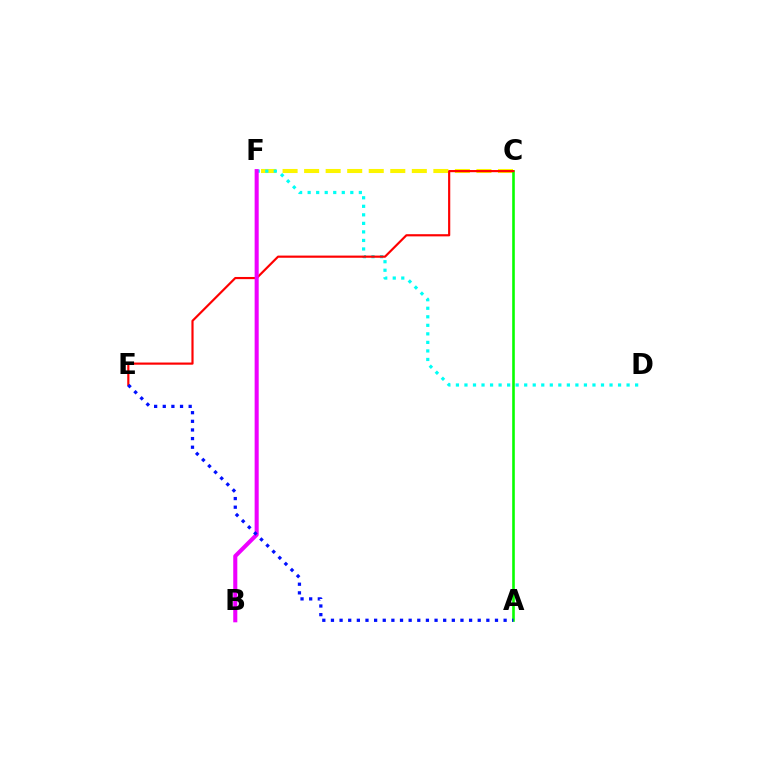{('C', 'F'): [{'color': '#fcf500', 'line_style': 'dashed', 'thickness': 2.93}], ('A', 'C'): [{'color': '#08ff00', 'line_style': 'solid', 'thickness': 1.88}], ('D', 'F'): [{'color': '#00fff6', 'line_style': 'dotted', 'thickness': 2.32}], ('C', 'E'): [{'color': '#ff0000', 'line_style': 'solid', 'thickness': 1.56}], ('B', 'F'): [{'color': '#ee00ff', 'line_style': 'solid', 'thickness': 2.93}], ('A', 'E'): [{'color': '#0010ff', 'line_style': 'dotted', 'thickness': 2.35}]}